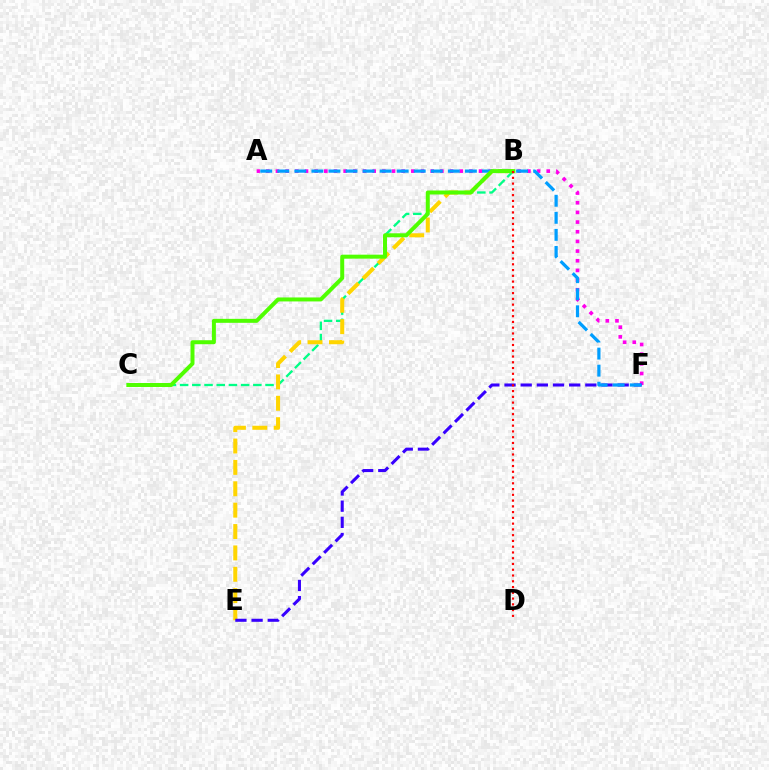{('A', 'F'): [{'color': '#ff00ed', 'line_style': 'dotted', 'thickness': 2.63}, {'color': '#009eff', 'line_style': 'dashed', 'thickness': 2.32}], ('B', 'C'): [{'color': '#00ff86', 'line_style': 'dashed', 'thickness': 1.66}, {'color': '#4fff00', 'line_style': 'solid', 'thickness': 2.86}], ('B', 'E'): [{'color': '#ffd500', 'line_style': 'dashed', 'thickness': 2.9}], ('E', 'F'): [{'color': '#3700ff', 'line_style': 'dashed', 'thickness': 2.2}], ('B', 'D'): [{'color': '#ff0000', 'line_style': 'dotted', 'thickness': 1.57}]}